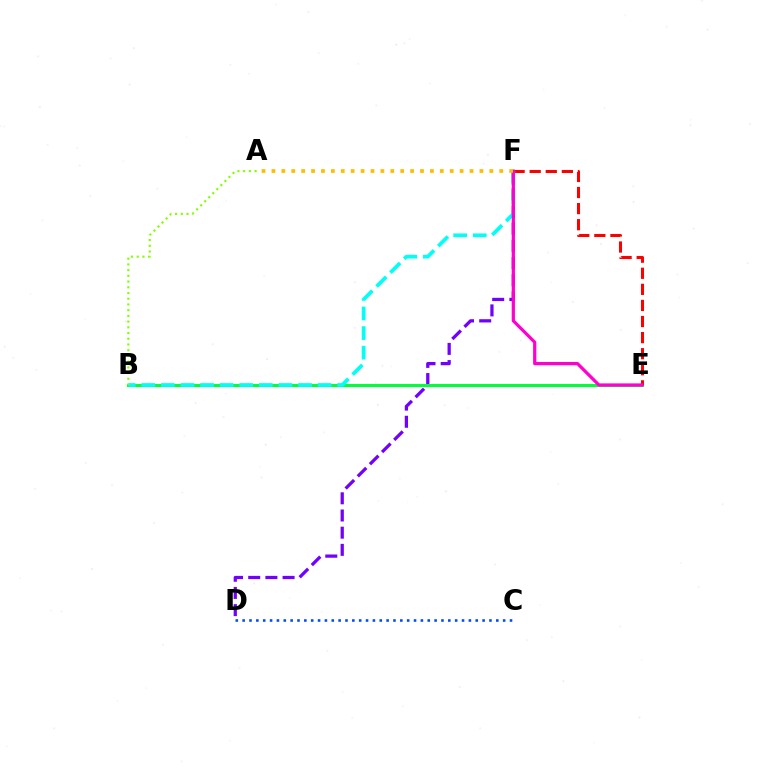{('D', 'F'): [{'color': '#7200ff', 'line_style': 'dashed', 'thickness': 2.33}], ('B', 'E'): [{'color': '#00ff39', 'line_style': 'solid', 'thickness': 2.15}], ('E', 'F'): [{'color': '#ff0000', 'line_style': 'dashed', 'thickness': 2.18}, {'color': '#ff00cf', 'line_style': 'solid', 'thickness': 2.31}], ('B', 'F'): [{'color': '#00fff6', 'line_style': 'dashed', 'thickness': 2.66}], ('A', 'F'): [{'color': '#ffbd00', 'line_style': 'dotted', 'thickness': 2.69}], ('C', 'D'): [{'color': '#004bff', 'line_style': 'dotted', 'thickness': 1.86}], ('A', 'B'): [{'color': '#84ff00', 'line_style': 'dotted', 'thickness': 1.55}]}